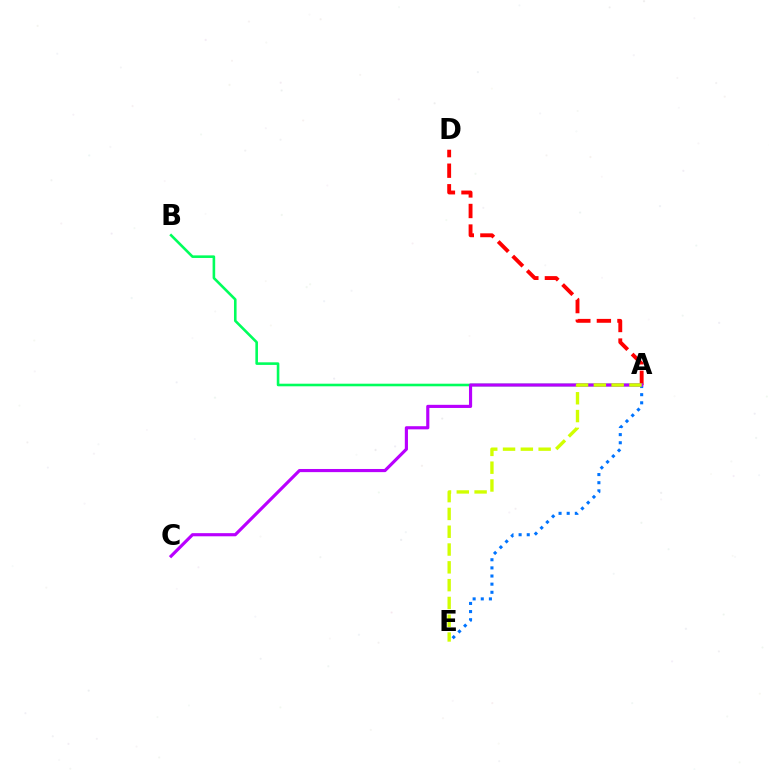{('A', 'D'): [{'color': '#ff0000', 'line_style': 'dashed', 'thickness': 2.79}], ('A', 'E'): [{'color': '#0074ff', 'line_style': 'dotted', 'thickness': 2.21}, {'color': '#d1ff00', 'line_style': 'dashed', 'thickness': 2.42}], ('A', 'B'): [{'color': '#00ff5c', 'line_style': 'solid', 'thickness': 1.87}], ('A', 'C'): [{'color': '#b900ff', 'line_style': 'solid', 'thickness': 2.26}]}